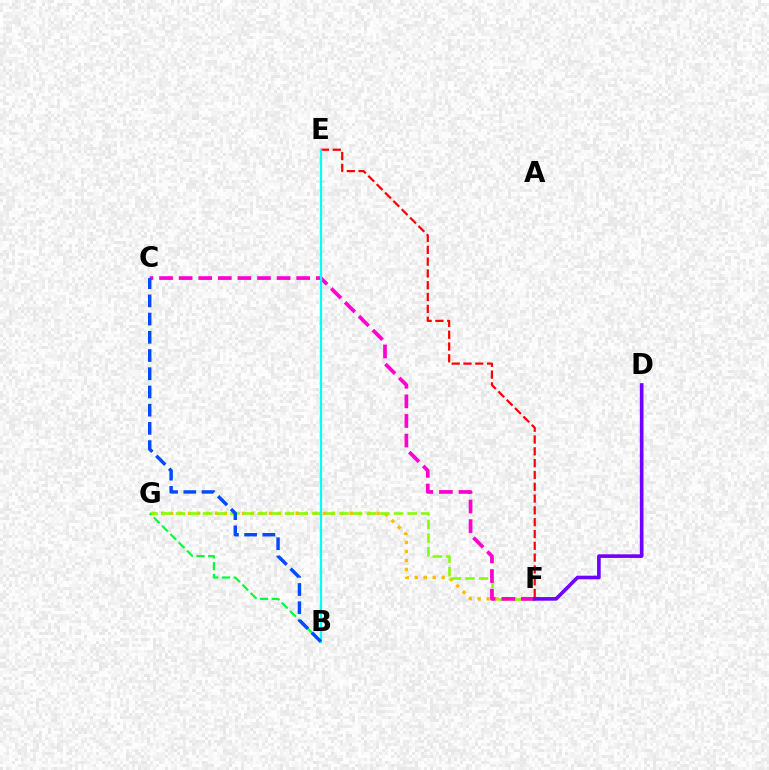{('F', 'G'): [{'color': '#ffbd00', 'line_style': 'dotted', 'thickness': 2.44}, {'color': '#84ff00', 'line_style': 'dashed', 'thickness': 1.85}], ('C', 'F'): [{'color': '#ff00cf', 'line_style': 'dashed', 'thickness': 2.66}], ('D', 'F'): [{'color': '#7200ff', 'line_style': 'solid', 'thickness': 2.62}], ('E', 'F'): [{'color': '#ff0000', 'line_style': 'dashed', 'thickness': 1.6}], ('B', 'E'): [{'color': '#00fff6', 'line_style': 'solid', 'thickness': 1.63}], ('B', 'G'): [{'color': '#00ff39', 'line_style': 'dashed', 'thickness': 1.59}], ('B', 'C'): [{'color': '#004bff', 'line_style': 'dashed', 'thickness': 2.47}]}